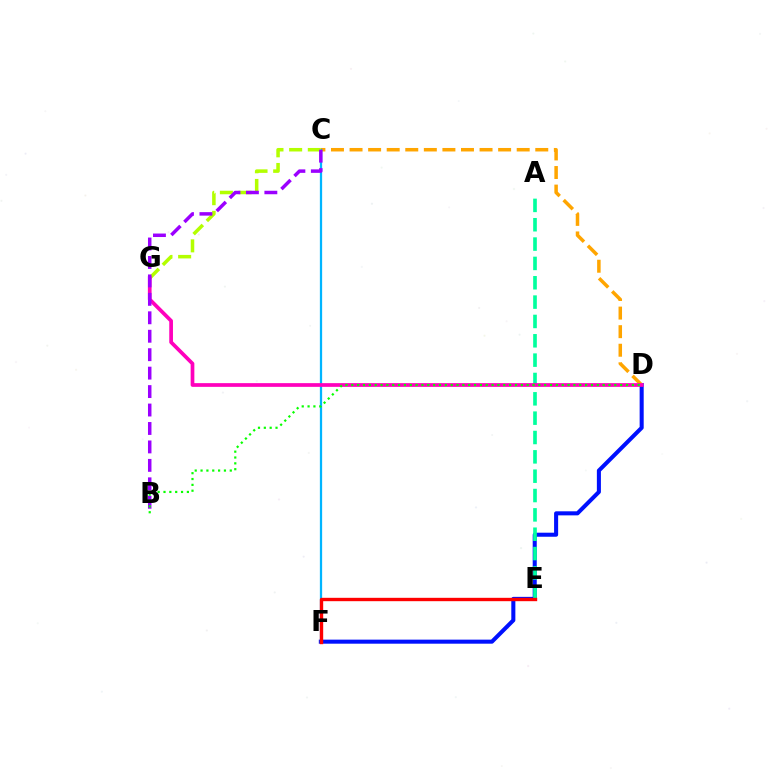{('D', 'F'): [{'color': '#0010ff', 'line_style': 'solid', 'thickness': 2.92}], ('A', 'E'): [{'color': '#00ff9d', 'line_style': 'dashed', 'thickness': 2.63}], ('C', 'D'): [{'color': '#ffa500', 'line_style': 'dashed', 'thickness': 2.52}], ('C', 'F'): [{'color': '#00b5ff', 'line_style': 'solid', 'thickness': 1.63}], ('C', 'G'): [{'color': '#b3ff00', 'line_style': 'dashed', 'thickness': 2.54}], ('D', 'G'): [{'color': '#ff00bd', 'line_style': 'solid', 'thickness': 2.67}], ('B', 'C'): [{'color': '#9b00ff', 'line_style': 'dashed', 'thickness': 2.51}], ('B', 'D'): [{'color': '#08ff00', 'line_style': 'dotted', 'thickness': 1.59}], ('E', 'F'): [{'color': '#ff0000', 'line_style': 'solid', 'thickness': 2.42}]}